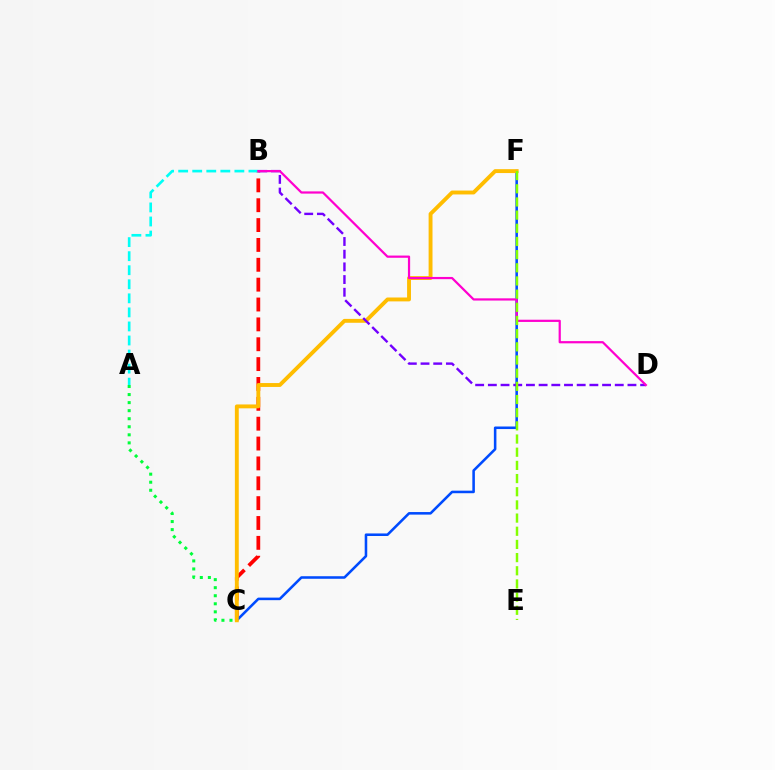{('B', 'C'): [{'color': '#ff0000', 'line_style': 'dashed', 'thickness': 2.7}], ('A', 'B'): [{'color': '#00fff6', 'line_style': 'dashed', 'thickness': 1.91}], ('A', 'C'): [{'color': '#00ff39', 'line_style': 'dotted', 'thickness': 2.19}], ('C', 'F'): [{'color': '#004bff', 'line_style': 'solid', 'thickness': 1.84}, {'color': '#ffbd00', 'line_style': 'solid', 'thickness': 2.8}], ('B', 'D'): [{'color': '#7200ff', 'line_style': 'dashed', 'thickness': 1.72}, {'color': '#ff00cf', 'line_style': 'solid', 'thickness': 1.6}], ('E', 'F'): [{'color': '#84ff00', 'line_style': 'dashed', 'thickness': 1.79}]}